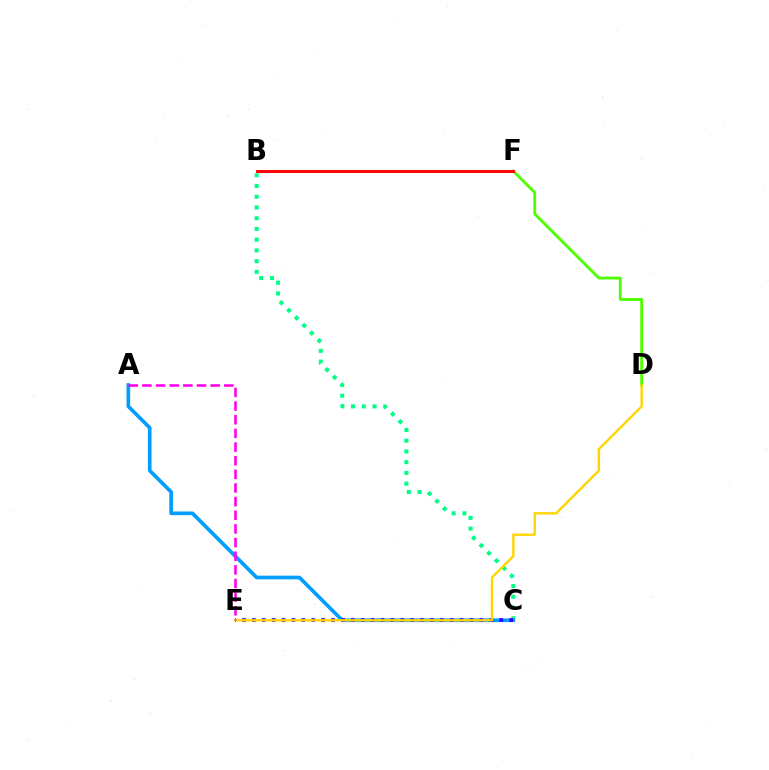{('B', 'C'): [{'color': '#00ff86', 'line_style': 'dotted', 'thickness': 2.92}], ('A', 'C'): [{'color': '#009eff', 'line_style': 'solid', 'thickness': 2.63}], ('C', 'E'): [{'color': '#3700ff', 'line_style': 'dotted', 'thickness': 2.69}], ('D', 'F'): [{'color': '#4fff00', 'line_style': 'solid', 'thickness': 2.05}], ('B', 'F'): [{'color': '#ff0000', 'line_style': 'solid', 'thickness': 2.09}], ('D', 'E'): [{'color': '#ffd500', 'line_style': 'solid', 'thickness': 1.7}], ('A', 'E'): [{'color': '#ff00ed', 'line_style': 'dashed', 'thickness': 1.85}]}